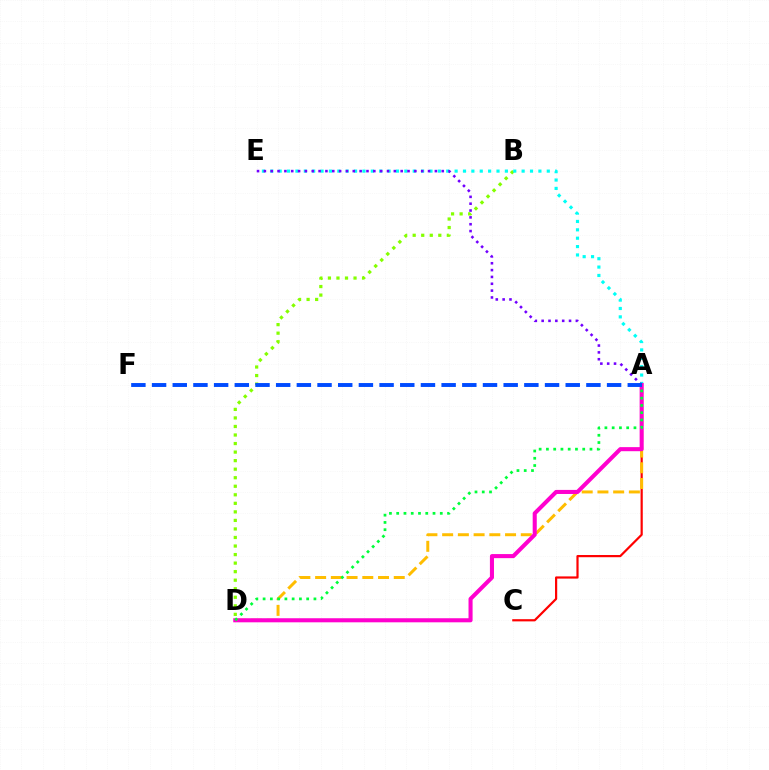{('B', 'D'): [{'color': '#84ff00', 'line_style': 'dotted', 'thickness': 2.32}], ('A', 'E'): [{'color': '#00fff6', 'line_style': 'dotted', 'thickness': 2.28}, {'color': '#7200ff', 'line_style': 'dotted', 'thickness': 1.86}], ('A', 'C'): [{'color': '#ff0000', 'line_style': 'solid', 'thickness': 1.58}], ('A', 'D'): [{'color': '#ffbd00', 'line_style': 'dashed', 'thickness': 2.14}, {'color': '#ff00cf', 'line_style': 'solid', 'thickness': 2.93}, {'color': '#00ff39', 'line_style': 'dotted', 'thickness': 1.97}], ('A', 'F'): [{'color': '#004bff', 'line_style': 'dashed', 'thickness': 2.81}]}